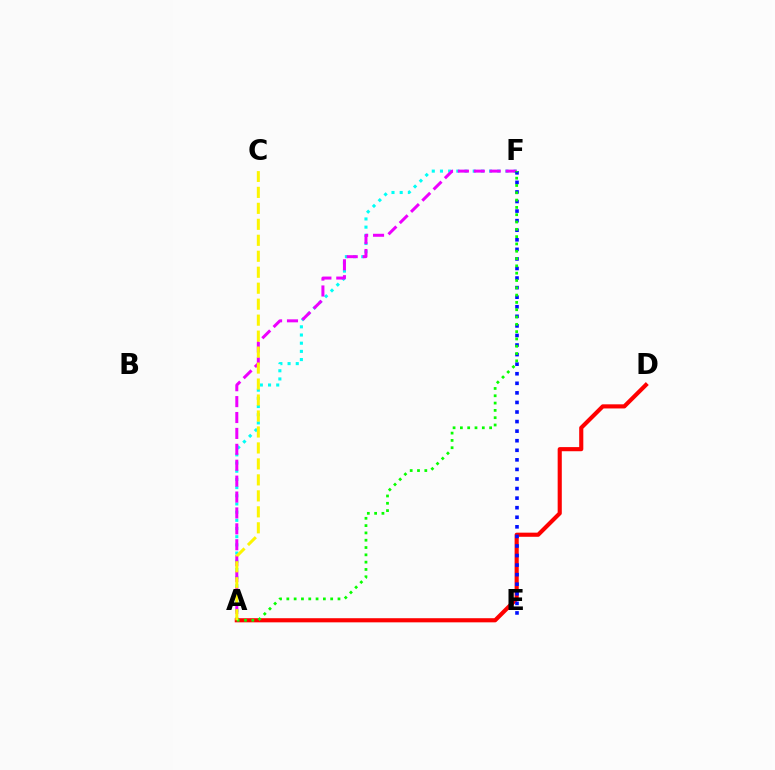{('A', 'F'): [{'color': '#00fff6', 'line_style': 'dotted', 'thickness': 2.22}, {'color': '#ee00ff', 'line_style': 'dashed', 'thickness': 2.16}, {'color': '#08ff00', 'line_style': 'dotted', 'thickness': 1.99}], ('A', 'D'): [{'color': '#ff0000', 'line_style': 'solid', 'thickness': 2.97}], ('E', 'F'): [{'color': '#0010ff', 'line_style': 'dotted', 'thickness': 2.6}], ('A', 'C'): [{'color': '#fcf500', 'line_style': 'dashed', 'thickness': 2.17}]}